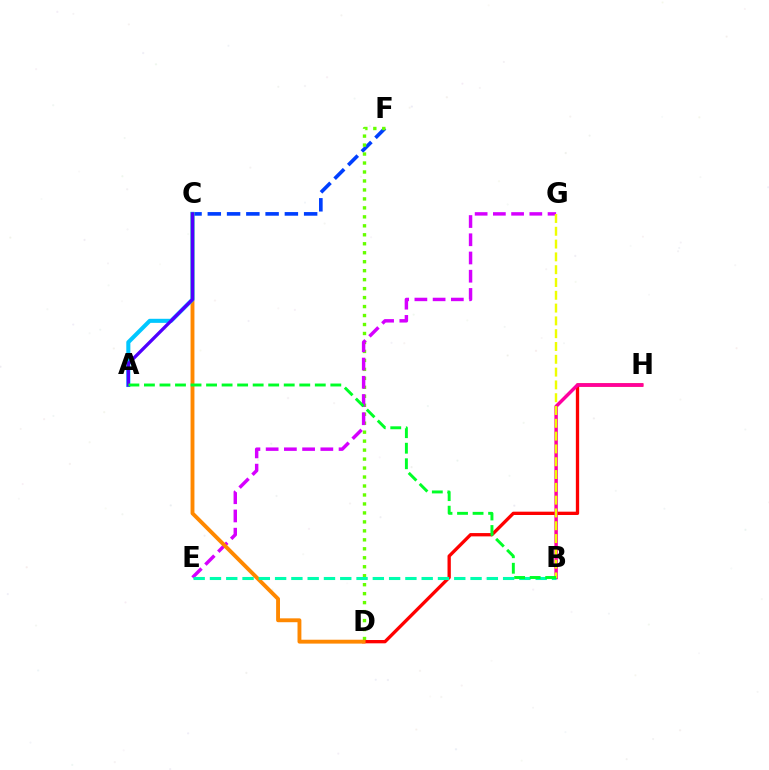{('C', 'F'): [{'color': '#003fff', 'line_style': 'dashed', 'thickness': 2.62}], ('D', 'F'): [{'color': '#66ff00', 'line_style': 'dotted', 'thickness': 2.44}], ('D', 'H'): [{'color': '#ff0000', 'line_style': 'solid', 'thickness': 2.39}], ('E', 'G'): [{'color': '#d600ff', 'line_style': 'dashed', 'thickness': 2.48}], ('B', 'H'): [{'color': '#ff00a0', 'line_style': 'solid', 'thickness': 2.49}], ('C', 'D'): [{'color': '#ff8800', 'line_style': 'solid', 'thickness': 2.79}], ('B', 'E'): [{'color': '#00ffaf', 'line_style': 'dashed', 'thickness': 2.21}], ('B', 'G'): [{'color': '#eeff00', 'line_style': 'dashed', 'thickness': 1.74}], ('A', 'C'): [{'color': '#00c7ff', 'line_style': 'solid', 'thickness': 2.93}, {'color': '#4f00ff', 'line_style': 'solid', 'thickness': 2.38}], ('A', 'B'): [{'color': '#00ff27', 'line_style': 'dashed', 'thickness': 2.11}]}